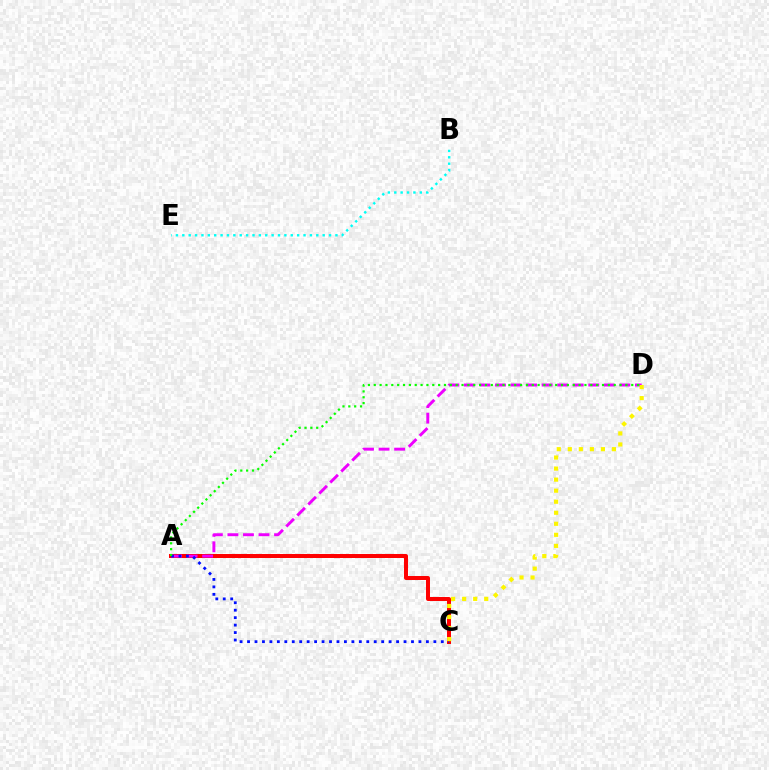{('A', 'C'): [{'color': '#ff0000', 'line_style': 'solid', 'thickness': 2.87}, {'color': '#0010ff', 'line_style': 'dotted', 'thickness': 2.02}], ('A', 'D'): [{'color': '#ee00ff', 'line_style': 'dashed', 'thickness': 2.11}, {'color': '#08ff00', 'line_style': 'dotted', 'thickness': 1.59}], ('C', 'D'): [{'color': '#fcf500', 'line_style': 'dotted', 'thickness': 3.0}], ('B', 'E'): [{'color': '#00fff6', 'line_style': 'dotted', 'thickness': 1.73}]}